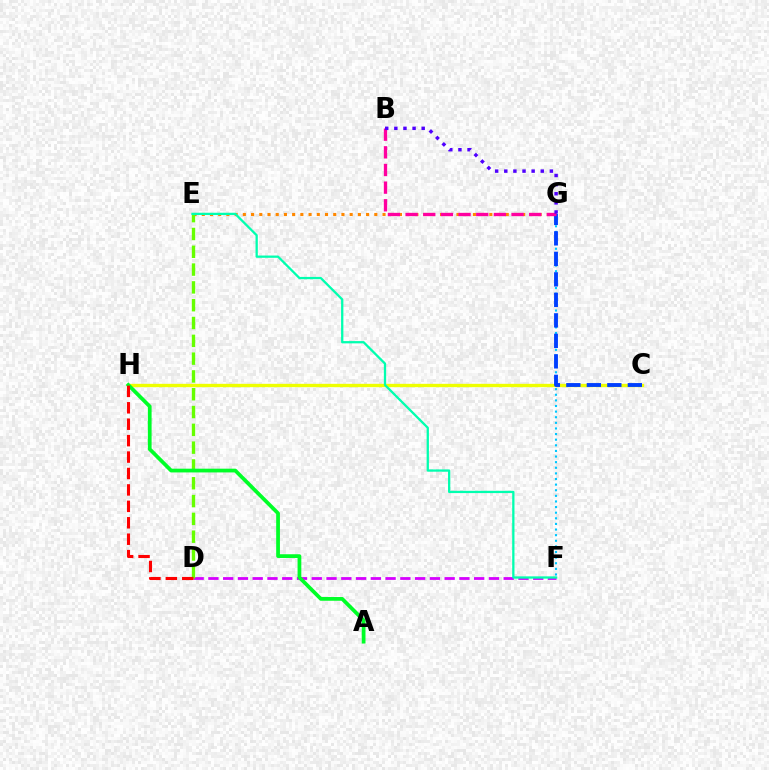{('D', 'F'): [{'color': '#d600ff', 'line_style': 'dashed', 'thickness': 2.01}], ('E', 'G'): [{'color': '#ff8800', 'line_style': 'dotted', 'thickness': 2.23}], ('F', 'G'): [{'color': '#00c7ff', 'line_style': 'dotted', 'thickness': 1.53}], ('C', 'H'): [{'color': '#eeff00', 'line_style': 'solid', 'thickness': 2.41}], ('D', 'E'): [{'color': '#66ff00', 'line_style': 'dashed', 'thickness': 2.42}], ('A', 'H'): [{'color': '#00ff27', 'line_style': 'solid', 'thickness': 2.7}], ('D', 'H'): [{'color': '#ff0000', 'line_style': 'dashed', 'thickness': 2.23}], ('C', 'G'): [{'color': '#003fff', 'line_style': 'dashed', 'thickness': 2.78}], ('E', 'F'): [{'color': '#00ffaf', 'line_style': 'solid', 'thickness': 1.64}], ('B', 'G'): [{'color': '#ff00a0', 'line_style': 'dashed', 'thickness': 2.4}, {'color': '#4f00ff', 'line_style': 'dotted', 'thickness': 2.48}]}